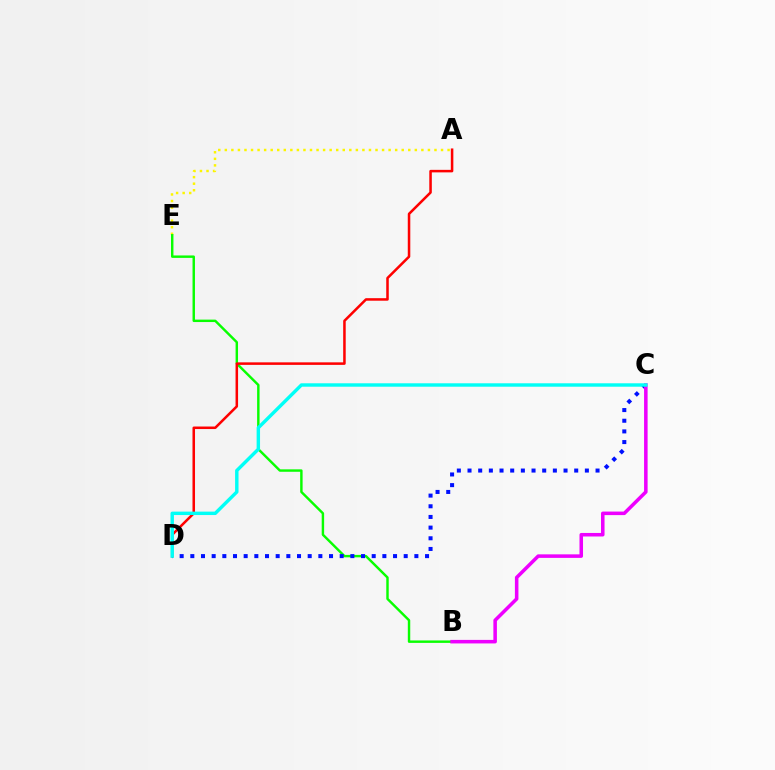{('A', 'E'): [{'color': '#fcf500', 'line_style': 'dotted', 'thickness': 1.78}], ('B', 'E'): [{'color': '#08ff00', 'line_style': 'solid', 'thickness': 1.75}], ('C', 'D'): [{'color': '#0010ff', 'line_style': 'dotted', 'thickness': 2.9}, {'color': '#00fff6', 'line_style': 'solid', 'thickness': 2.46}], ('B', 'C'): [{'color': '#ee00ff', 'line_style': 'solid', 'thickness': 2.54}], ('A', 'D'): [{'color': '#ff0000', 'line_style': 'solid', 'thickness': 1.82}]}